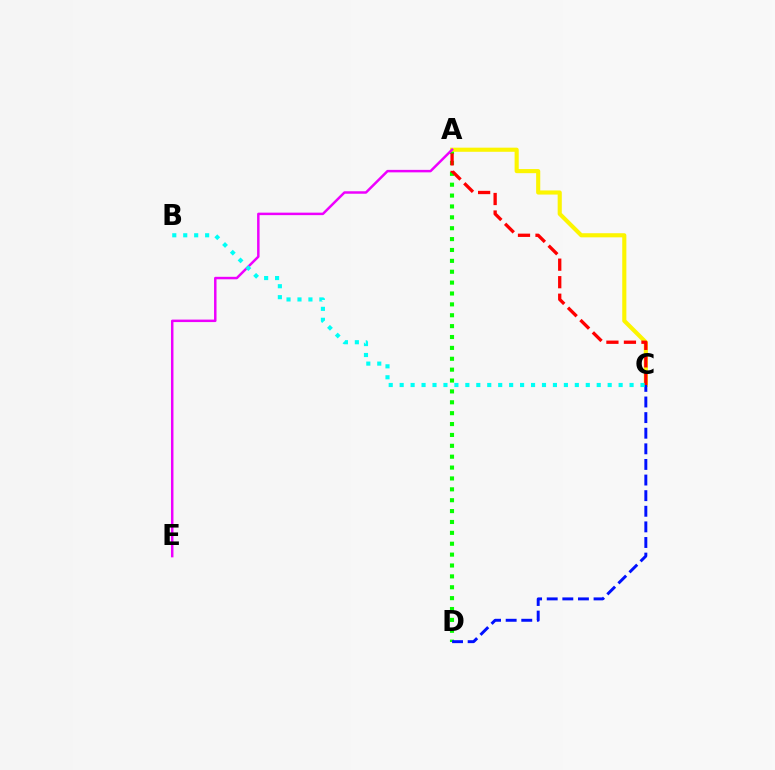{('A', 'D'): [{'color': '#08ff00', 'line_style': 'dotted', 'thickness': 2.96}], ('A', 'C'): [{'color': '#fcf500', 'line_style': 'solid', 'thickness': 2.97}, {'color': '#ff0000', 'line_style': 'dashed', 'thickness': 2.38}], ('A', 'E'): [{'color': '#ee00ff', 'line_style': 'solid', 'thickness': 1.78}], ('C', 'D'): [{'color': '#0010ff', 'line_style': 'dashed', 'thickness': 2.12}], ('B', 'C'): [{'color': '#00fff6', 'line_style': 'dotted', 'thickness': 2.97}]}